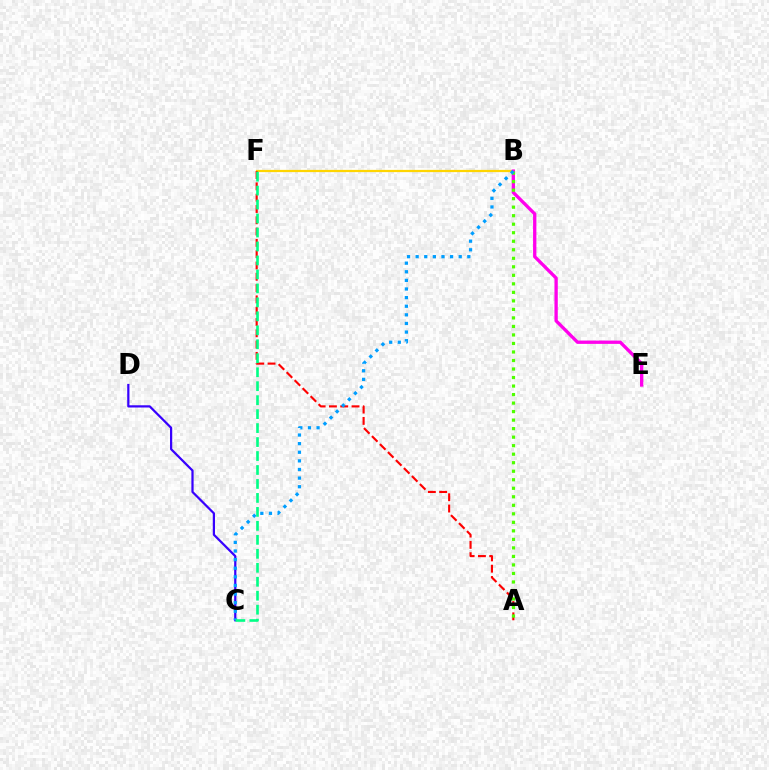{('B', 'F'): [{'color': '#ffd500', 'line_style': 'solid', 'thickness': 1.61}], ('C', 'D'): [{'color': '#3700ff', 'line_style': 'solid', 'thickness': 1.6}], ('A', 'F'): [{'color': '#ff0000', 'line_style': 'dashed', 'thickness': 1.54}], ('B', 'E'): [{'color': '#ff00ed', 'line_style': 'solid', 'thickness': 2.39}], ('A', 'B'): [{'color': '#4fff00', 'line_style': 'dotted', 'thickness': 2.31}], ('B', 'C'): [{'color': '#009eff', 'line_style': 'dotted', 'thickness': 2.34}], ('C', 'F'): [{'color': '#00ff86', 'line_style': 'dashed', 'thickness': 1.9}]}